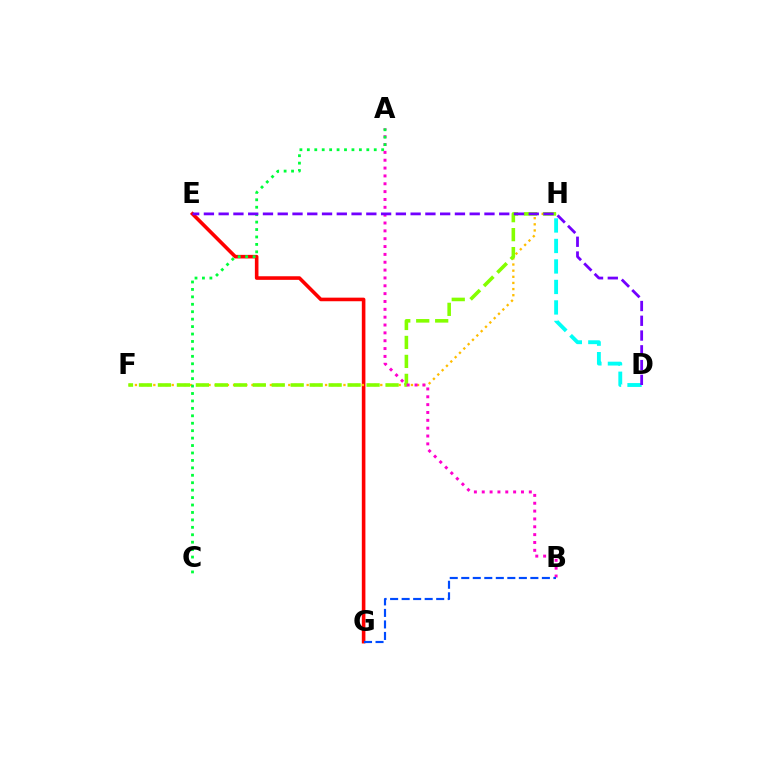{('E', 'G'): [{'color': '#ff0000', 'line_style': 'solid', 'thickness': 2.59}], ('F', 'H'): [{'color': '#ffbd00', 'line_style': 'dotted', 'thickness': 1.67}, {'color': '#84ff00', 'line_style': 'dashed', 'thickness': 2.58}], ('D', 'H'): [{'color': '#00fff6', 'line_style': 'dashed', 'thickness': 2.78}], ('A', 'B'): [{'color': '#ff00cf', 'line_style': 'dotted', 'thickness': 2.13}], ('A', 'C'): [{'color': '#00ff39', 'line_style': 'dotted', 'thickness': 2.02}], ('B', 'G'): [{'color': '#004bff', 'line_style': 'dashed', 'thickness': 1.56}], ('D', 'E'): [{'color': '#7200ff', 'line_style': 'dashed', 'thickness': 2.01}]}